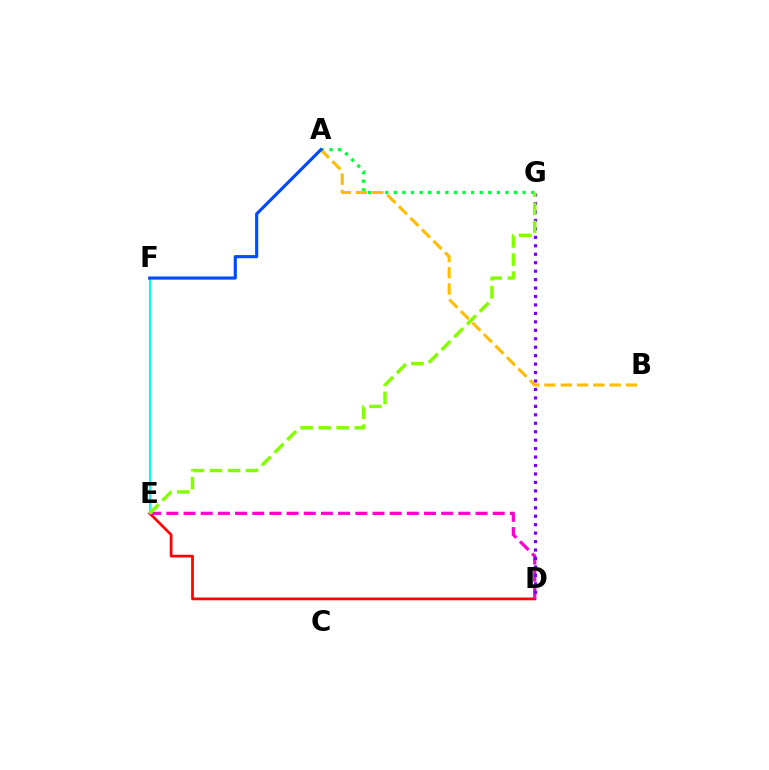{('D', 'E'): [{'color': '#ff0000', 'line_style': 'solid', 'thickness': 1.96}, {'color': '#ff00cf', 'line_style': 'dashed', 'thickness': 2.33}], ('E', 'F'): [{'color': '#00fff6', 'line_style': 'solid', 'thickness': 1.54}], ('A', 'G'): [{'color': '#00ff39', 'line_style': 'dotted', 'thickness': 2.33}], ('D', 'G'): [{'color': '#7200ff', 'line_style': 'dotted', 'thickness': 2.3}], ('A', 'B'): [{'color': '#ffbd00', 'line_style': 'dashed', 'thickness': 2.21}], ('E', 'G'): [{'color': '#84ff00', 'line_style': 'dashed', 'thickness': 2.45}], ('A', 'F'): [{'color': '#004bff', 'line_style': 'solid', 'thickness': 2.27}]}